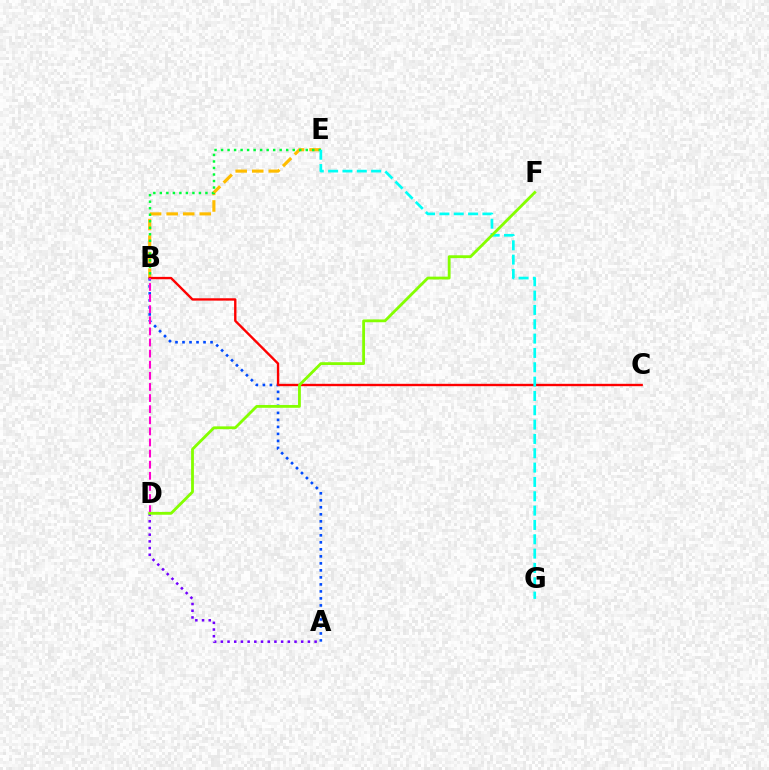{('B', 'E'): [{'color': '#ffbd00', 'line_style': 'dashed', 'thickness': 2.25}, {'color': '#00ff39', 'line_style': 'dotted', 'thickness': 1.77}], ('A', 'B'): [{'color': '#004bff', 'line_style': 'dotted', 'thickness': 1.9}], ('B', 'C'): [{'color': '#ff0000', 'line_style': 'solid', 'thickness': 1.7}], ('B', 'D'): [{'color': '#ff00cf', 'line_style': 'dashed', 'thickness': 1.51}], ('A', 'D'): [{'color': '#7200ff', 'line_style': 'dotted', 'thickness': 1.82}], ('E', 'G'): [{'color': '#00fff6', 'line_style': 'dashed', 'thickness': 1.95}], ('D', 'F'): [{'color': '#84ff00', 'line_style': 'solid', 'thickness': 2.02}]}